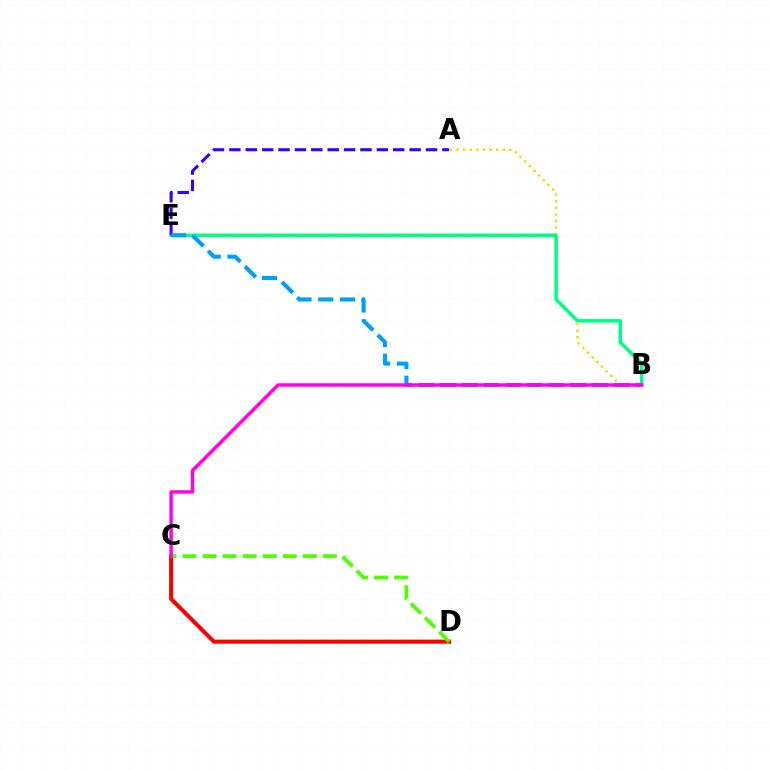{('A', 'B'): [{'color': '#ffd500', 'line_style': 'dotted', 'thickness': 1.79}], ('B', 'E'): [{'color': '#00ff86', 'line_style': 'solid', 'thickness': 2.53}, {'color': '#009eff', 'line_style': 'dashed', 'thickness': 2.95}], ('A', 'E'): [{'color': '#3700ff', 'line_style': 'dashed', 'thickness': 2.23}], ('C', 'D'): [{'color': '#ff0000', 'line_style': 'solid', 'thickness': 2.93}, {'color': '#4fff00', 'line_style': 'dashed', 'thickness': 2.72}], ('B', 'C'): [{'color': '#ff00ed', 'line_style': 'solid', 'thickness': 2.49}]}